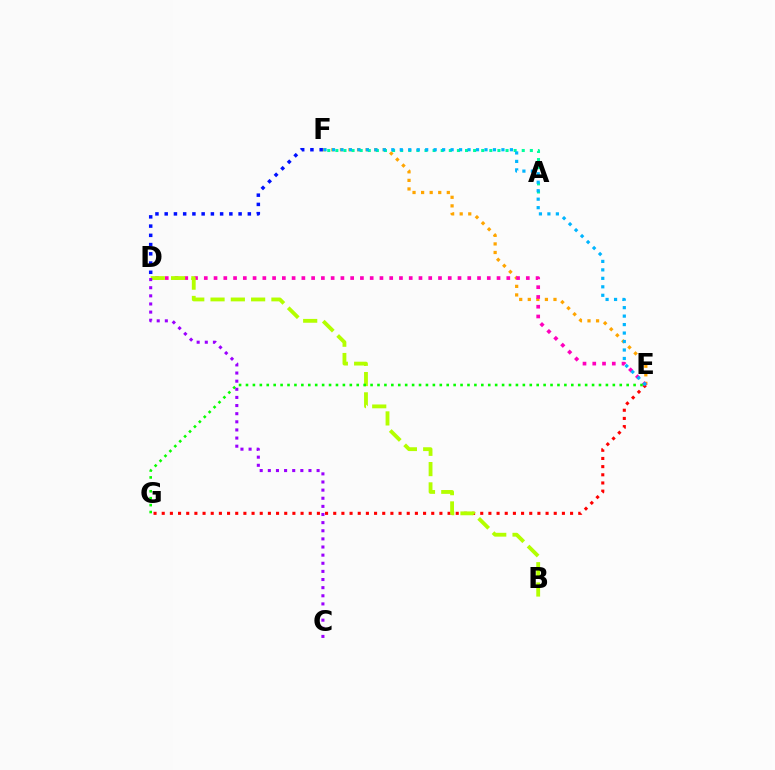{('E', 'G'): [{'color': '#ff0000', 'line_style': 'dotted', 'thickness': 2.22}, {'color': '#08ff00', 'line_style': 'dotted', 'thickness': 1.88}], ('E', 'F'): [{'color': '#ffa500', 'line_style': 'dotted', 'thickness': 2.33}, {'color': '#00b5ff', 'line_style': 'dotted', 'thickness': 2.3}], ('A', 'F'): [{'color': '#00ff9d', 'line_style': 'dotted', 'thickness': 2.2}], ('D', 'E'): [{'color': '#ff00bd', 'line_style': 'dotted', 'thickness': 2.65}], ('B', 'D'): [{'color': '#b3ff00', 'line_style': 'dashed', 'thickness': 2.76}], ('D', 'F'): [{'color': '#0010ff', 'line_style': 'dotted', 'thickness': 2.51}], ('C', 'D'): [{'color': '#9b00ff', 'line_style': 'dotted', 'thickness': 2.21}]}